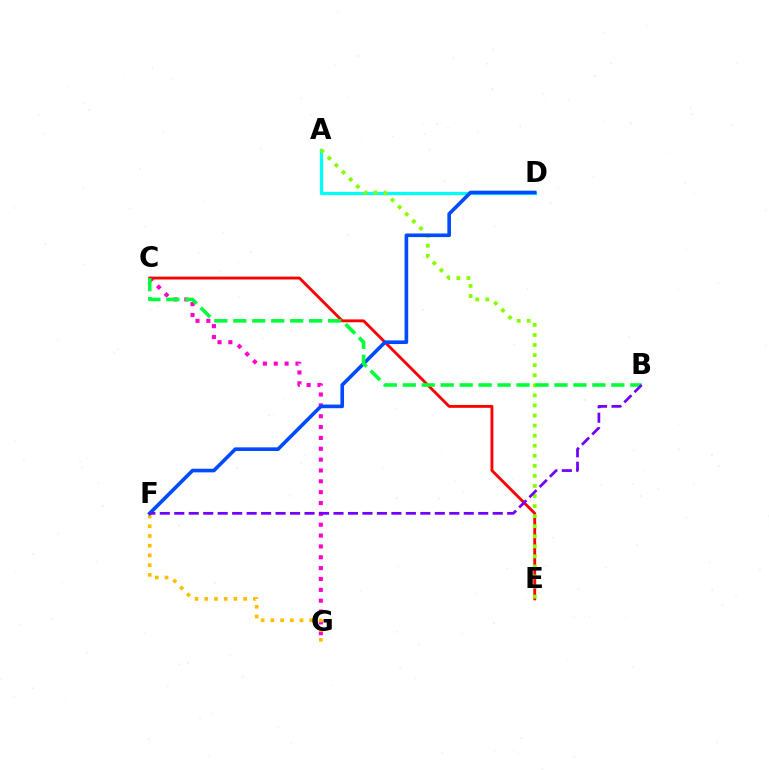{('C', 'G'): [{'color': '#ff00cf', 'line_style': 'dotted', 'thickness': 2.95}], ('F', 'G'): [{'color': '#ffbd00', 'line_style': 'dotted', 'thickness': 2.64}], ('A', 'D'): [{'color': '#00fff6', 'line_style': 'solid', 'thickness': 2.33}], ('C', 'E'): [{'color': '#ff0000', 'line_style': 'solid', 'thickness': 2.06}], ('A', 'E'): [{'color': '#84ff00', 'line_style': 'dotted', 'thickness': 2.73}], ('D', 'F'): [{'color': '#004bff', 'line_style': 'solid', 'thickness': 2.61}], ('B', 'C'): [{'color': '#00ff39', 'line_style': 'dashed', 'thickness': 2.58}], ('B', 'F'): [{'color': '#7200ff', 'line_style': 'dashed', 'thickness': 1.97}]}